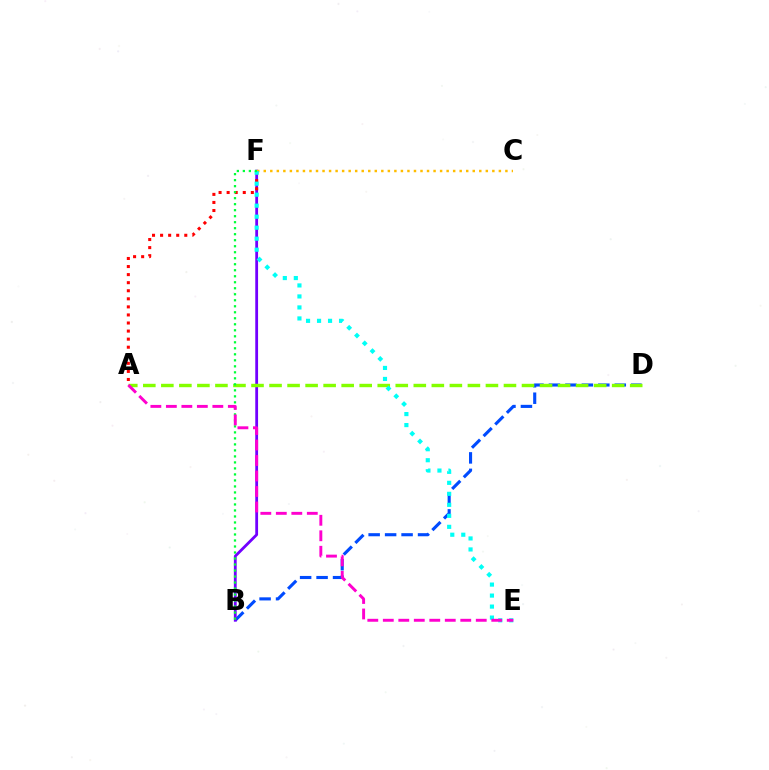{('B', 'D'): [{'color': '#004bff', 'line_style': 'dashed', 'thickness': 2.24}], ('B', 'F'): [{'color': '#7200ff', 'line_style': 'solid', 'thickness': 2.02}, {'color': '#00ff39', 'line_style': 'dotted', 'thickness': 1.63}], ('C', 'F'): [{'color': '#ffbd00', 'line_style': 'dotted', 'thickness': 1.77}], ('A', 'F'): [{'color': '#ff0000', 'line_style': 'dotted', 'thickness': 2.19}], ('A', 'D'): [{'color': '#84ff00', 'line_style': 'dashed', 'thickness': 2.45}], ('E', 'F'): [{'color': '#00fff6', 'line_style': 'dotted', 'thickness': 2.99}], ('A', 'E'): [{'color': '#ff00cf', 'line_style': 'dashed', 'thickness': 2.1}]}